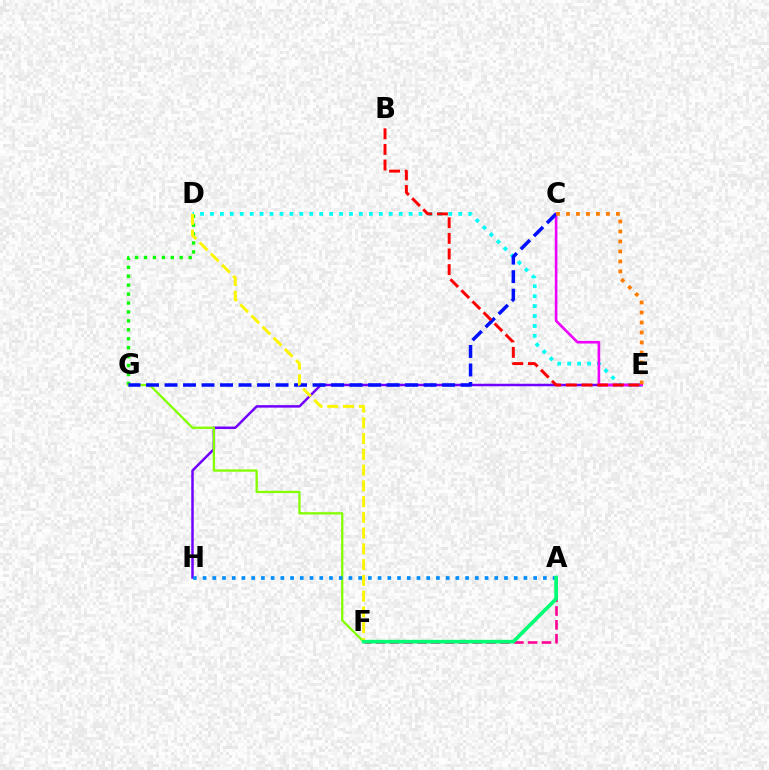{('E', 'H'): [{'color': '#7200ff', 'line_style': 'solid', 'thickness': 1.8}], ('D', 'G'): [{'color': '#08ff00', 'line_style': 'dotted', 'thickness': 2.43}], ('D', 'E'): [{'color': '#00fff6', 'line_style': 'dotted', 'thickness': 2.7}], ('C', 'E'): [{'color': '#ee00ff', 'line_style': 'solid', 'thickness': 1.88}, {'color': '#ff7c00', 'line_style': 'dotted', 'thickness': 2.71}], ('F', 'G'): [{'color': '#84ff00', 'line_style': 'solid', 'thickness': 1.65}], ('C', 'G'): [{'color': '#0010ff', 'line_style': 'dashed', 'thickness': 2.51}], ('D', 'F'): [{'color': '#fcf500', 'line_style': 'dashed', 'thickness': 2.14}], ('B', 'E'): [{'color': '#ff0000', 'line_style': 'dashed', 'thickness': 2.12}], ('A', 'F'): [{'color': '#ff0094', 'line_style': 'dashed', 'thickness': 1.88}, {'color': '#00ff74', 'line_style': 'solid', 'thickness': 2.66}], ('A', 'H'): [{'color': '#008cff', 'line_style': 'dotted', 'thickness': 2.64}]}